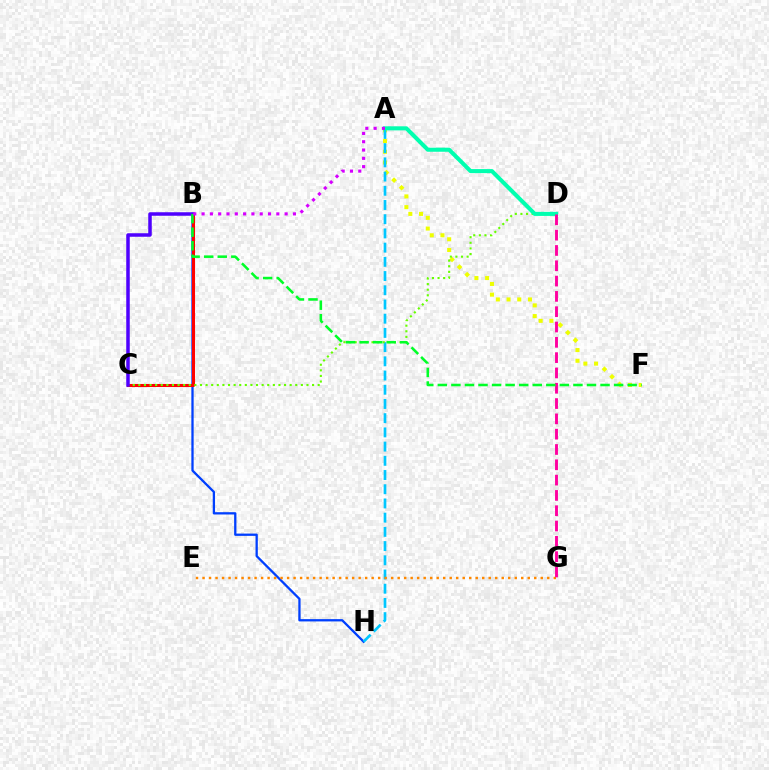{('B', 'H'): [{'color': '#003fff', 'line_style': 'solid', 'thickness': 1.65}], ('A', 'F'): [{'color': '#eeff00', 'line_style': 'dotted', 'thickness': 2.91}], ('B', 'C'): [{'color': '#ff0000', 'line_style': 'solid', 'thickness': 2.2}, {'color': '#4f00ff', 'line_style': 'solid', 'thickness': 2.53}], ('A', 'H'): [{'color': '#00c7ff', 'line_style': 'dashed', 'thickness': 1.93}], ('C', 'D'): [{'color': '#66ff00', 'line_style': 'dotted', 'thickness': 1.52}], ('A', 'D'): [{'color': '#00ffaf', 'line_style': 'solid', 'thickness': 2.93}], ('E', 'G'): [{'color': '#ff8800', 'line_style': 'dotted', 'thickness': 1.77}], ('D', 'G'): [{'color': '#ff00a0', 'line_style': 'dashed', 'thickness': 2.08}], ('B', 'F'): [{'color': '#00ff27', 'line_style': 'dashed', 'thickness': 1.84}], ('A', 'B'): [{'color': '#d600ff', 'line_style': 'dotted', 'thickness': 2.26}]}